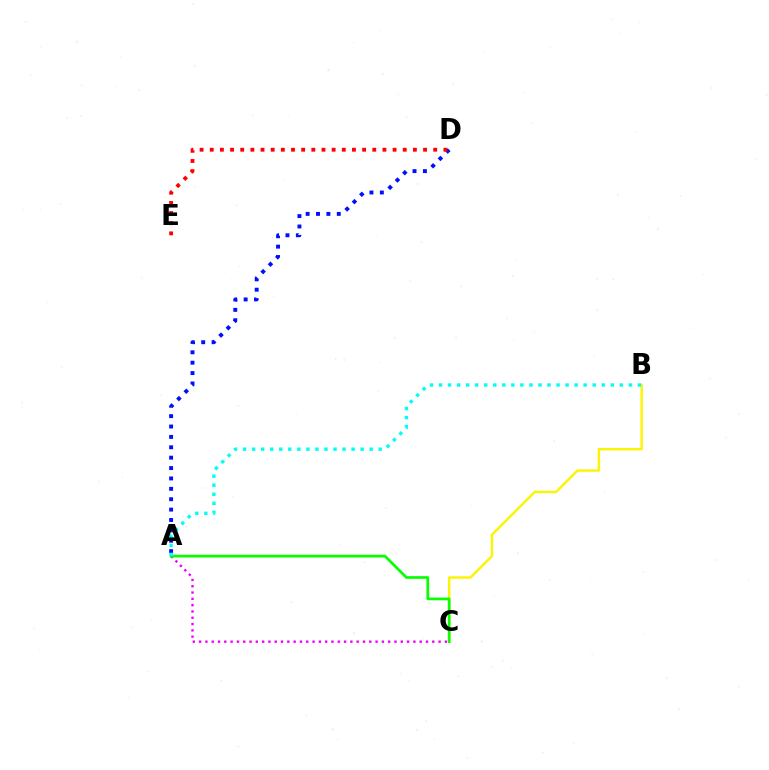{('A', 'D'): [{'color': '#0010ff', 'line_style': 'dotted', 'thickness': 2.82}], ('D', 'E'): [{'color': '#ff0000', 'line_style': 'dotted', 'thickness': 2.76}], ('B', 'C'): [{'color': '#fcf500', 'line_style': 'solid', 'thickness': 1.73}], ('A', 'C'): [{'color': '#ee00ff', 'line_style': 'dotted', 'thickness': 1.71}, {'color': '#08ff00', 'line_style': 'solid', 'thickness': 1.95}], ('A', 'B'): [{'color': '#00fff6', 'line_style': 'dotted', 'thickness': 2.46}]}